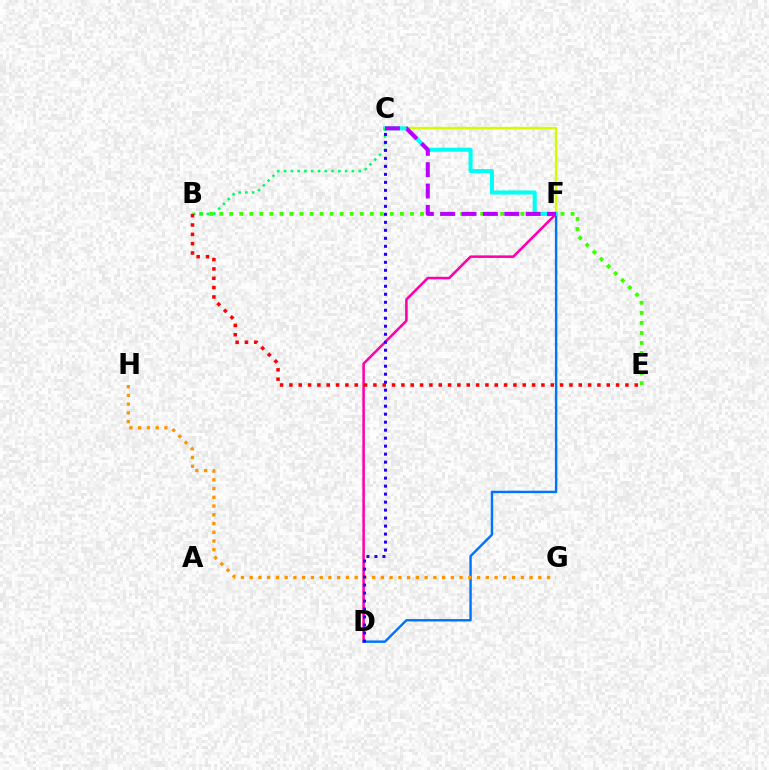{('C', 'F'): [{'color': '#d1ff00', 'line_style': 'solid', 'thickness': 1.74}, {'color': '#00fff6', 'line_style': 'solid', 'thickness': 2.92}, {'color': '#b900ff', 'line_style': 'dashed', 'thickness': 2.9}], ('B', 'E'): [{'color': '#3dff00', 'line_style': 'dotted', 'thickness': 2.73}, {'color': '#ff0000', 'line_style': 'dotted', 'thickness': 2.54}], ('D', 'F'): [{'color': '#ff00ac', 'line_style': 'solid', 'thickness': 1.84}, {'color': '#0074ff', 'line_style': 'solid', 'thickness': 1.76}], ('G', 'H'): [{'color': '#ff9400', 'line_style': 'dotted', 'thickness': 2.38}], ('B', 'C'): [{'color': '#00ff5c', 'line_style': 'dotted', 'thickness': 1.84}], ('C', 'D'): [{'color': '#2500ff', 'line_style': 'dotted', 'thickness': 2.17}]}